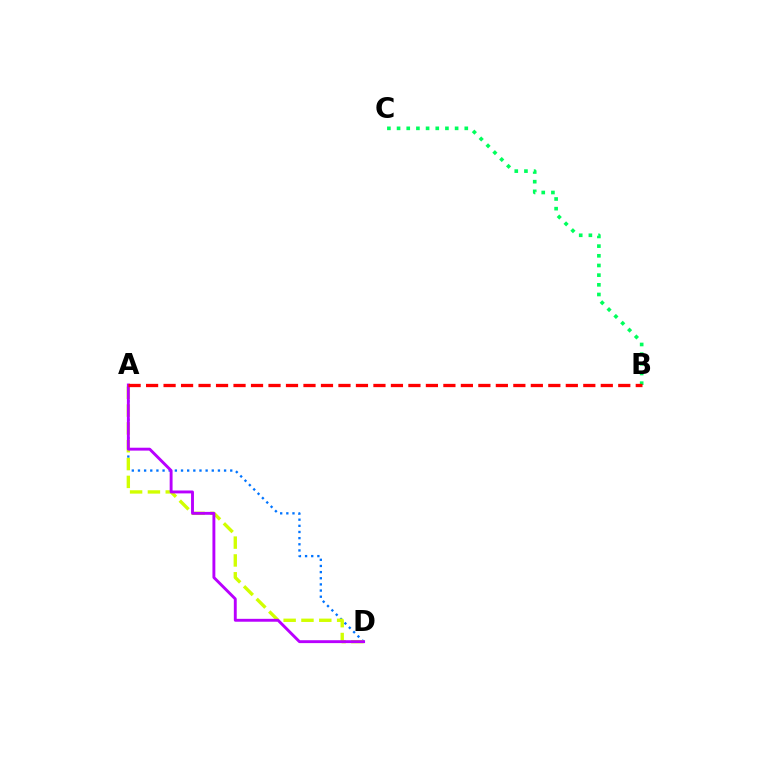{('A', 'D'): [{'color': '#0074ff', 'line_style': 'dotted', 'thickness': 1.67}, {'color': '#d1ff00', 'line_style': 'dashed', 'thickness': 2.42}, {'color': '#b900ff', 'line_style': 'solid', 'thickness': 2.08}], ('B', 'C'): [{'color': '#00ff5c', 'line_style': 'dotted', 'thickness': 2.63}], ('A', 'B'): [{'color': '#ff0000', 'line_style': 'dashed', 'thickness': 2.38}]}